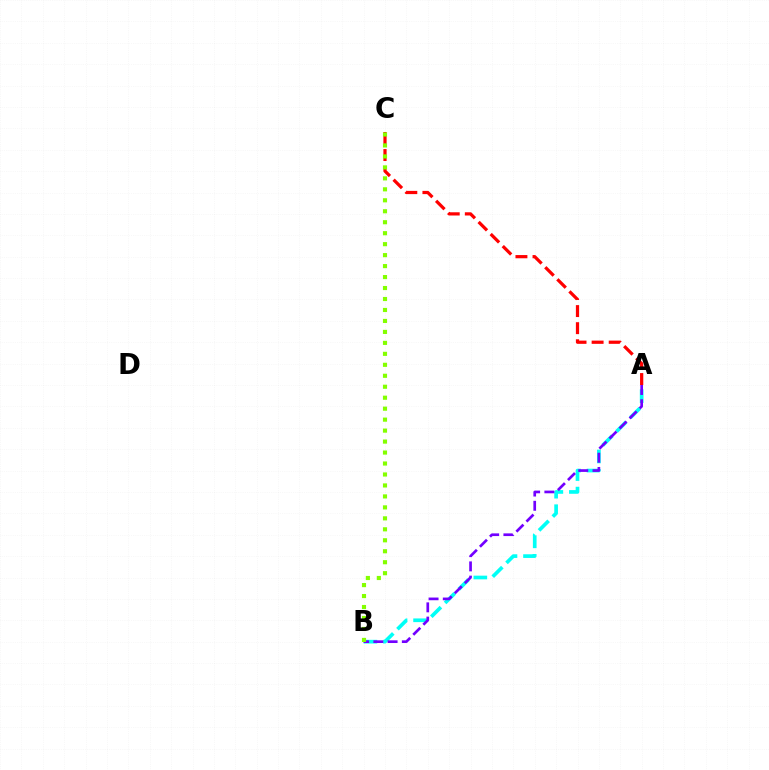{('A', 'B'): [{'color': '#00fff6', 'line_style': 'dashed', 'thickness': 2.65}, {'color': '#7200ff', 'line_style': 'dashed', 'thickness': 1.93}], ('A', 'C'): [{'color': '#ff0000', 'line_style': 'dashed', 'thickness': 2.32}], ('B', 'C'): [{'color': '#84ff00', 'line_style': 'dotted', 'thickness': 2.98}]}